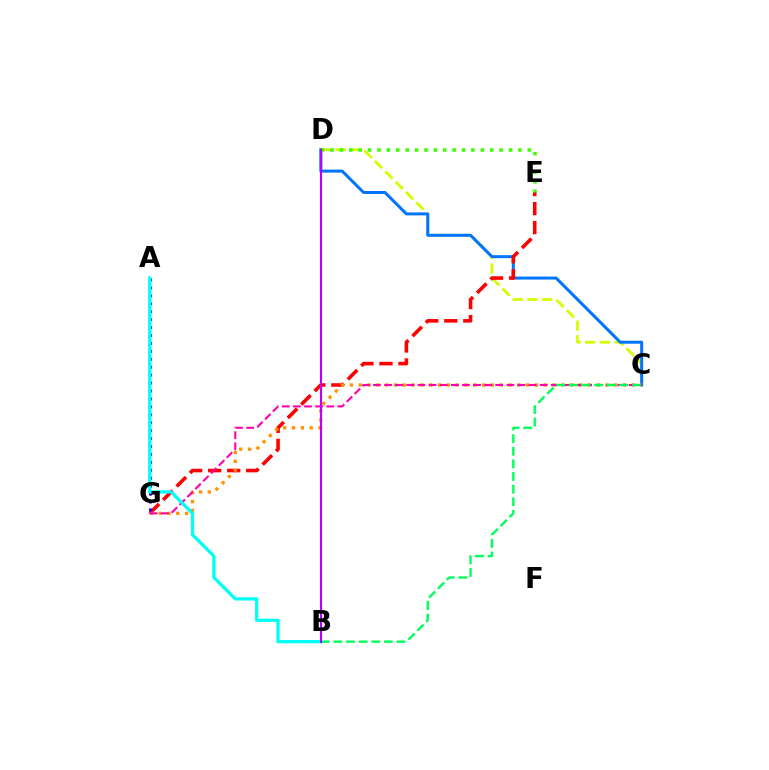{('C', 'D'): [{'color': '#d1ff00', 'line_style': 'dashed', 'thickness': 1.99}, {'color': '#0074ff', 'line_style': 'solid', 'thickness': 2.16}], ('D', 'E'): [{'color': '#3dff00', 'line_style': 'dotted', 'thickness': 2.55}], ('E', 'G'): [{'color': '#ff0000', 'line_style': 'dashed', 'thickness': 2.58}], ('C', 'G'): [{'color': '#ff9400', 'line_style': 'dotted', 'thickness': 2.39}, {'color': '#ff00ac', 'line_style': 'dashed', 'thickness': 1.51}], ('A', 'G'): [{'color': '#2500ff', 'line_style': 'dotted', 'thickness': 2.15}], ('B', 'C'): [{'color': '#00ff5c', 'line_style': 'dashed', 'thickness': 1.72}], ('A', 'B'): [{'color': '#00fff6', 'line_style': 'solid', 'thickness': 2.33}], ('B', 'D'): [{'color': '#b900ff', 'line_style': 'solid', 'thickness': 1.54}]}